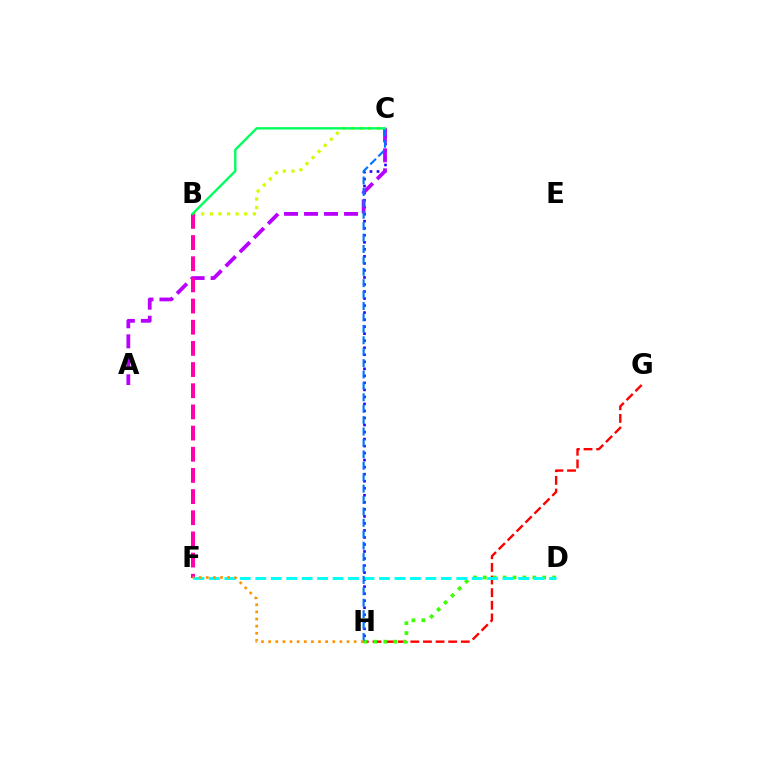{('C', 'H'): [{'color': '#2500ff', 'line_style': 'dotted', 'thickness': 1.91}, {'color': '#0074ff', 'line_style': 'dashed', 'thickness': 1.55}], ('A', 'C'): [{'color': '#b900ff', 'line_style': 'dashed', 'thickness': 2.72}], ('B', 'C'): [{'color': '#d1ff00', 'line_style': 'dotted', 'thickness': 2.34}, {'color': '#00ff5c', 'line_style': 'solid', 'thickness': 1.7}], ('G', 'H'): [{'color': '#ff0000', 'line_style': 'dashed', 'thickness': 1.71}], ('B', 'F'): [{'color': '#ff00ac', 'line_style': 'dashed', 'thickness': 2.88}], ('D', 'H'): [{'color': '#3dff00', 'line_style': 'dotted', 'thickness': 2.69}], ('D', 'F'): [{'color': '#00fff6', 'line_style': 'dashed', 'thickness': 2.1}], ('F', 'H'): [{'color': '#ff9400', 'line_style': 'dotted', 'thickness': 1.94}]}